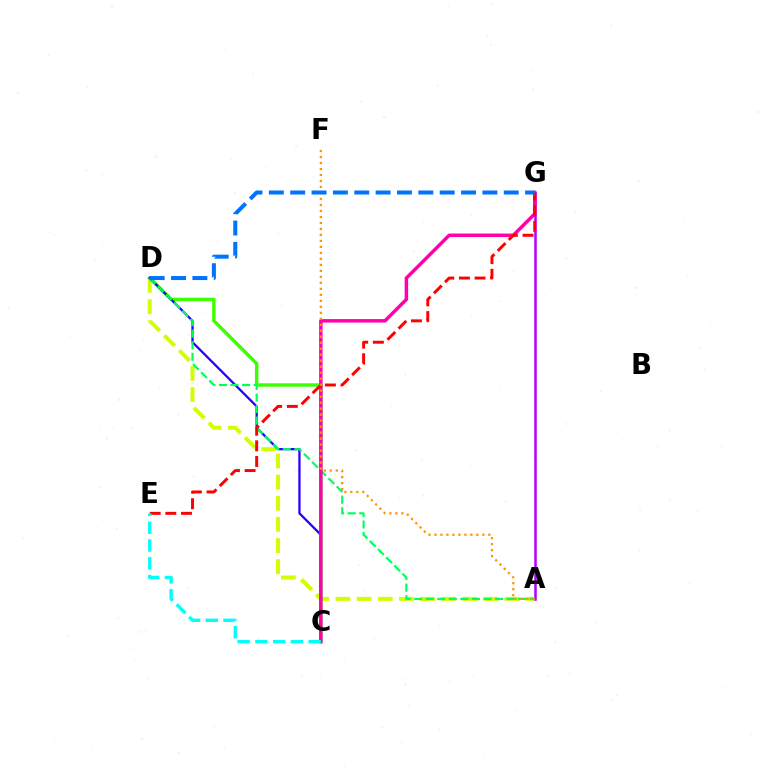{('A', 'D'): [{'color': '#d1ff00', 'line_style': 'dashed', 'thickness': 2.87}, {'color': '#00ff5c', 'line_style': 'dashed', 'thickness': 1.57}], ('C', 'D'): [{'color': '#3dff00', 'line_style': 'solid', 'thickness': 2.48}, {'color': '#2500ff', 'line_style': 'solid', 'thickness': 1.64}], ('A', 'G'): [{'color': '#b900ff', 'line_style': 'solid', 'thickness': 1.82}], ('C', 'G'): [{'color': '#ff00ac', 'line_style': 'solid', 'thickness': 2.5}], ('E', 'G'): [{'color': '#ff0000', 'line_style': 'dashed', 'thickness': 2.13}], ('A', 'F'): [{'color': '#ff9400', 'line_style': 'dotted', 'thickness': 1.63}], ('C', 'E'): [{'color': '#00fff6', 'line_style': 'dashed', 'thickness': 2.41}], ('D', 'G'): [{'color': '#0074ff', 'line_style': 'dashed', 'thickness': 2.9}]}